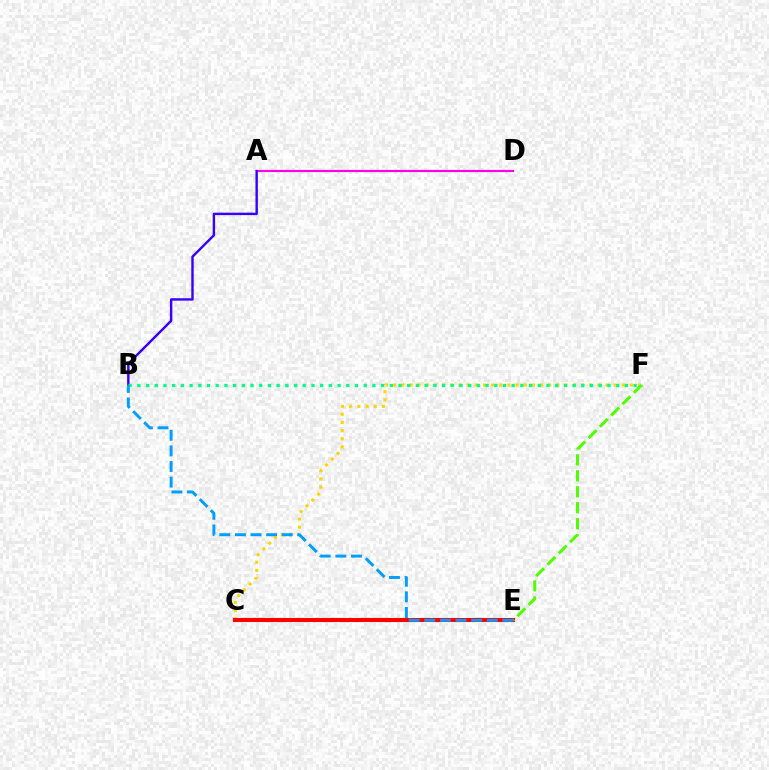{('C', 'F'): [{'color': '#ffd500', 'line_style': 'dotted', 'thickness': 2.22}], ('C', 'E'): [{'color': '#ff0000', 'line_style': 'solid', 'thickness': 2.93}], ('A', 'D'): [{'color': '#ff00ed', 'line_style': 'solid', 'thickness': 1.57}], ('A', 'B'): [{'color': '#3700ff', 'line_style': 'solid', 'thickness': 1.74}], ('B', 'F'): [{'color': '#00ff86', 'line_style': 'dotted', 'thickness': 2.37}], ('E', 'F'): [{'color': '#4fff00', 'line_style': 'dashed', 'thickness': 2.17}], ('B', 'E'): [{'color': '#009eff', 'line_style': 'dashed', 'thickness': 2.12}]}